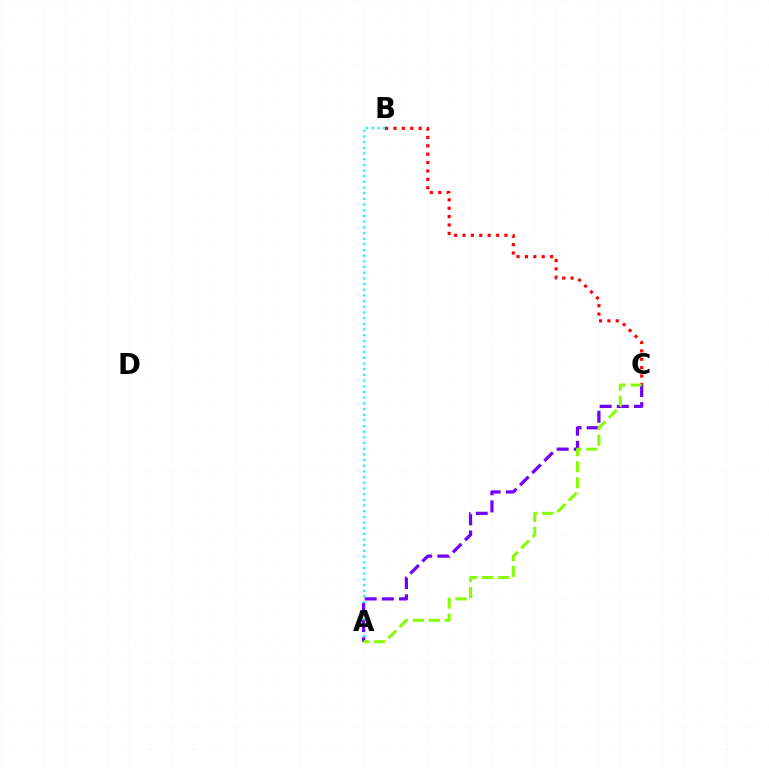{('A', 'B'): [{'color': '#00fff6', 'line_style': 'dotted', 'thickness': 1.54}], ('A', 'C'): [{'color': '#7200ff', 'line_style': 'dashed', 'thickness': 2.33}, {'color': '#84ff00', 'line_style': 'dashed', 'thickness': 2.17}], ('B', 'C'): [{'color': '#ff0000', 'line_style': 'dotted', 'thickness': 2.28}]}